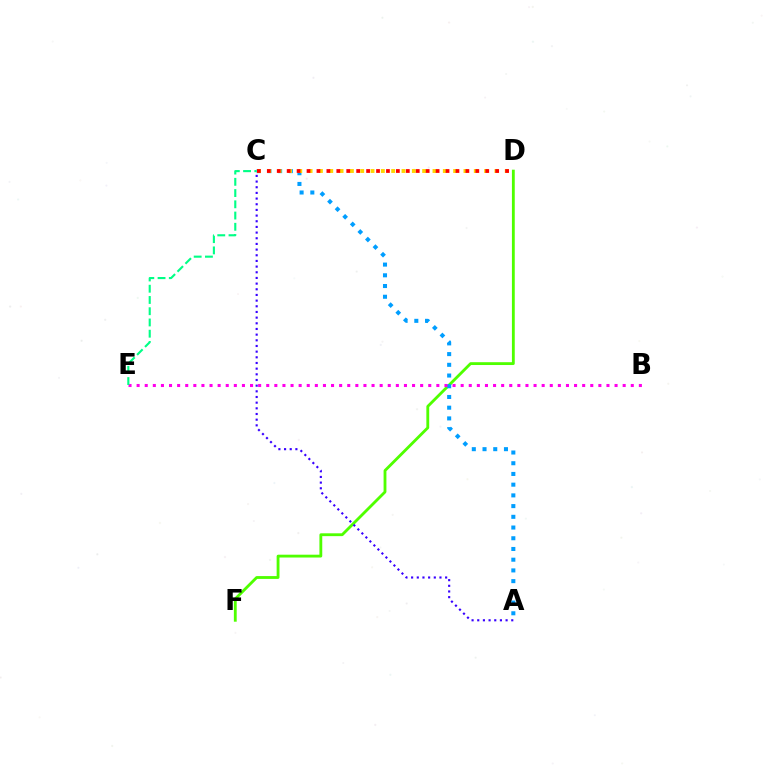{('D', 'F'): [{'color': '#4fff00', 'line_style': 'solid', 'thickness': 2.04}], ('A', 'C'): [{'color': '#009eff', 'line_style': 'dotted', 'thickness': 2.91}, {'color': '#3700ff', 'line_style': 'dotted', 'thickness': 1.54}], ('C', 'D'): [{'color': '#ffd500', 'line_style': 'dotted', 'thickness': 2.81}, {'color': '#ff0000', 'line_style': 'dotted', 'thickness': 2.7}], ('B', 'E'): [{'color': '#ff00ed', 'line_style': 'dotted', 'thickness': 2.2}], ('C', 'E'): [{'color': '#00ff86', 'line_style': 'dashed', 'thickness': 1.53}]}